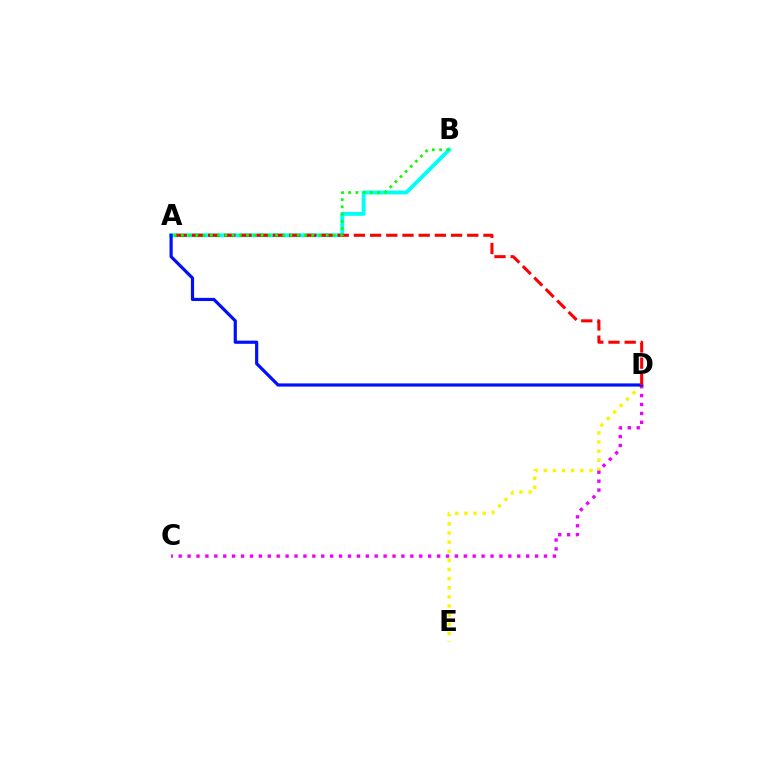{('D', 'E'): [{'color': '#fcf500', 'line_style': 'dotted', 'thickness': 2.48}], ('A', 'B'): [{'color': '#00fff6', 'line_style': 'solid', 'thickness': 2.77}, {'color': '#08ff00', 'line_style': 'dotted', 'thickness': 1.97}], ('C', 'D'): [{'color': '#ee00ff', 'line_style': 'dotted', 'thickness': 2.42}], ('A', 'D'): [{'color': '#0010ff', 'line_style': 'solid', 'thickness': 2.29}, {'color': '#ff0000', 'line_style': 'dashed', 'thickness': 2.2}]}